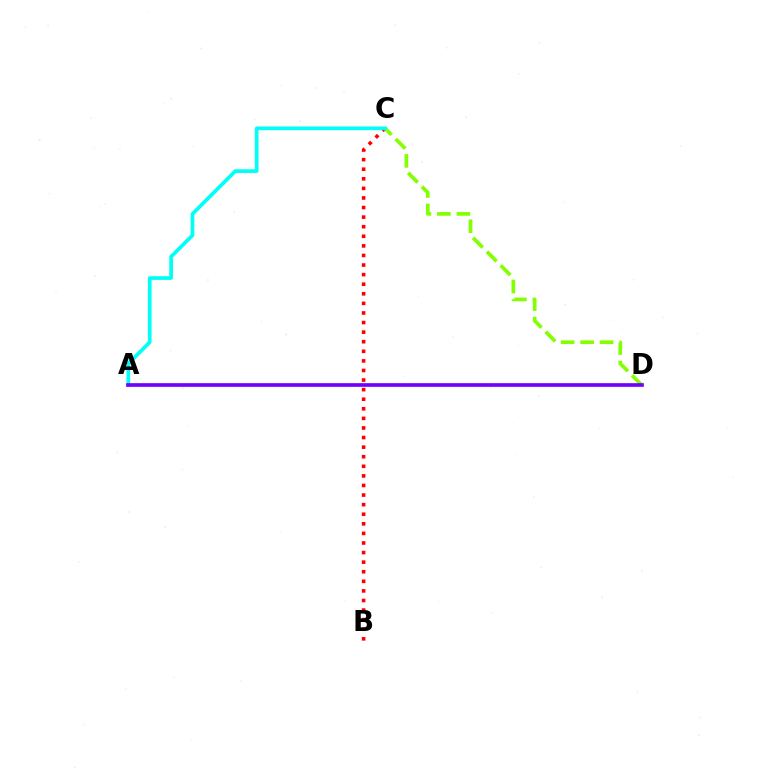{('B', 'C'): [{'color': '#ff0000', 'line_style': 'dotted', 'thickness': 2.6}], ('C', 'D'): [{'color': '#84ff00', 'line_style': 'dashed', 'thickness': 2.65}], ('A', 'C'): [{'color': '#00fff6', 'line_style': 'solid', 'thickness': 2.66}], ('A', 'D'): [{'color': '#7200ff', 'line_style': 'solid', 'thickness': 2.65}]}